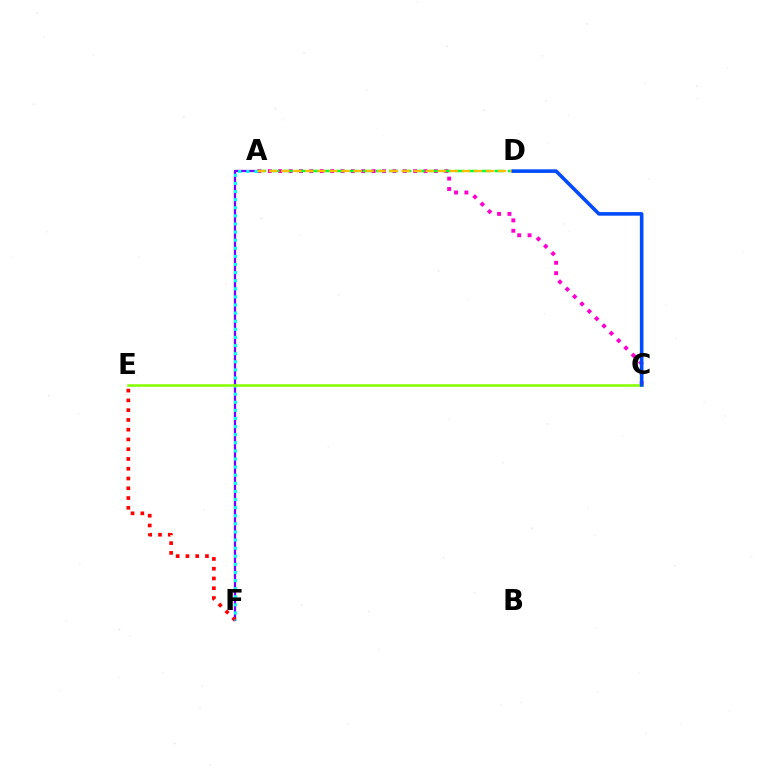{('A', 'C'): [{'color': '#ff00cf', 'line_style': 'dotted', 'thickness': 2.82}], ('A', 'F'): [{'color': '#7200ff', 'line_style': 'solid', 'thickness': 1.64}, {'color': '#00fff6', 'line_style': 'dotted', 'thickness': 2.2}], ('A', 'D'): [{'color': '#00ff39', 'line_style': 'dashed', 'thickness': 1.79}, {'color': '#ffbd00', 'line_style': 'dashed', 'thickness': 1.64}], ('E', 'F'): [{'color': '#ff0000', 'line_style': 'dotted', 'thickness': 2.65}], ('C', 'E'): [{'color': '#84ff00', 'line_style': 'solid', 'thickness': 1.83}], ('C', 'D'): [{'color': '#004bff', 'line_style': 'solid', 'thickness': 2.58}]}